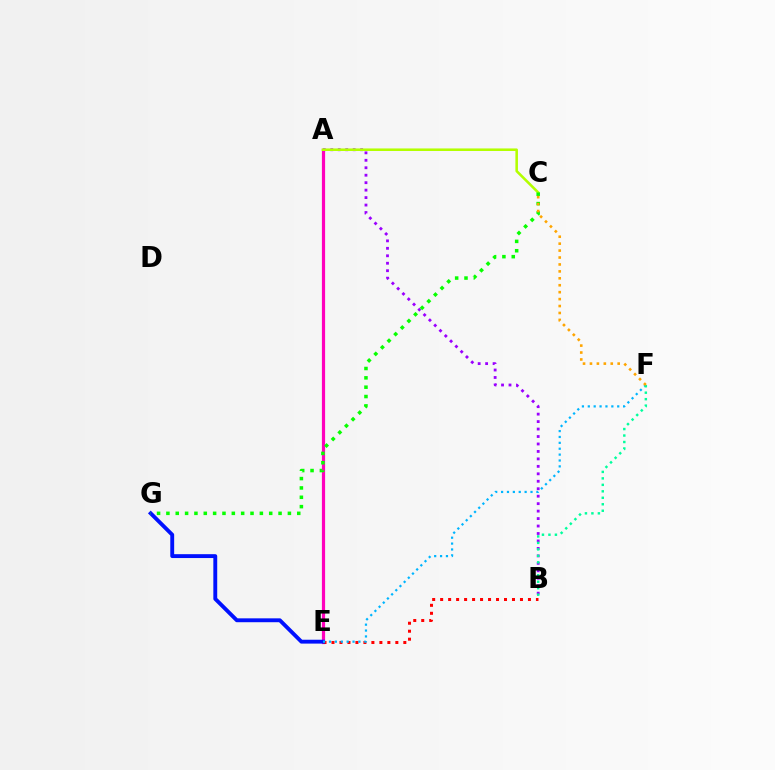{('A', 'E'): [{'color': '#ff00bd', 'line_style': 'solid', 'thickness': 2.31}], ('B', 'E'): [{'color': '#ff0000', 'line_style': 'dotted', 'thickness': 2.17}], ('E', 'G'): [{'color': '#0010ff', 'line_style': 'solid', 'thickness': 2.79}], ('A', 'B'): [{'color': '#9b00ff', 'line_style': 'dotted', 'thickness': 2.03}], ('E', 'F'): [{'color': '#00b5ff', 'line_style': 'dotted', 'thickness': 1.6}], ('B', 'F'): [{'color': '#00ff9d', 'line_style': 'dotted', 'thickness': 1.76}], ('A', 'C'): [{'color': '#b3ff00', 'line_style': 'solid', 'thickness': 1.84}], ('C', 'G'): [{'color': '#08ff00', 'line_style': 'dotted', 'thickness': 2.54}], ('C', 'F'): [{'color': '#ffa500', 'line_style': 'dotted', 'thickness': 1.88}]}